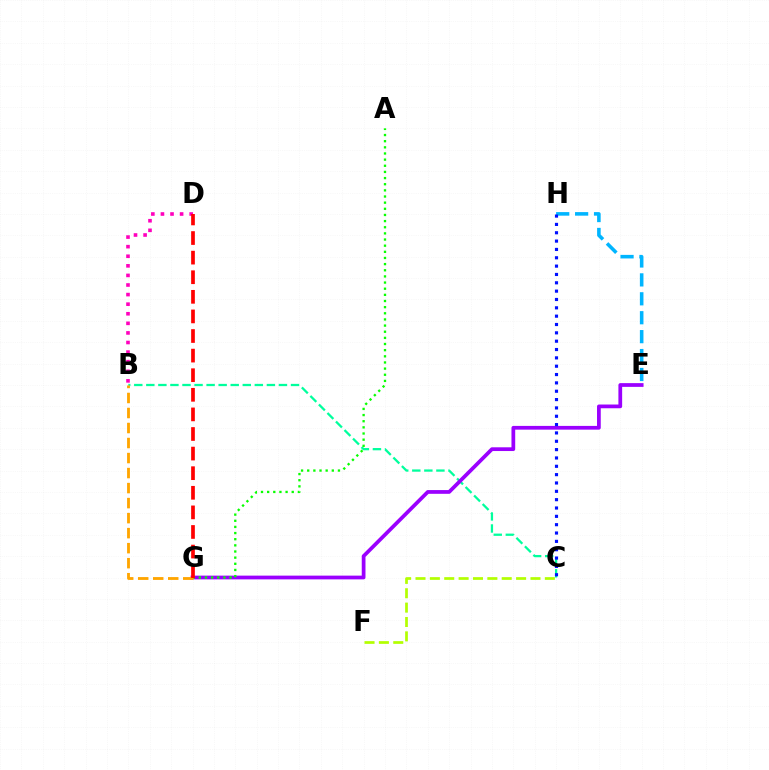{('B', 'C'): [{'color': '#00ff9d', 'line_style': 'dashed', 'thickness': 1.64}], ('E', 'G'): [{'color': '#9b00ff', 'line_style': 'solid', 'thickness': 2.69}], ('A', 'G'): [{'color': '#08ff00', 'line_style': 'dotted', 'thickness': 1.67}], ('B', 'G'): [{'color': '#ffa500', 'line_style': 'dashed', 'thickness': 2.04}], ('E', 'H'): [{'color': '#00b5ff', 'line_style': 'dashed', 'thickness': 2.57}], ('C', 'F'): [{'color': '#b3ff00', 'line_style': 'dashed', 'thickness': 1.95}], ('C', 'H'): [{'color': '#0010ff', 'line_style': 'dotted', 'thickness': 2.27}], ('B', 'D'): [{'color': '#ff00bd', 'line_style': 'dotted', 'thickness': 2.6}], ('D', 'G'): [{'color': '#ff0000', 'line_style': 'dashed', 'thickness': 2.66}]}